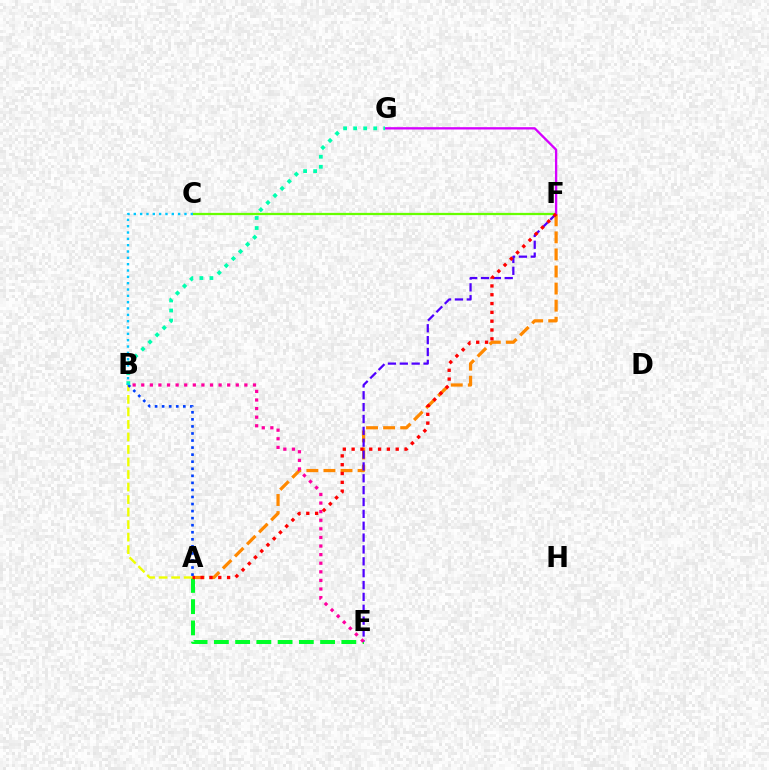{('A', 'E'): [{'color': '#00ff27', 'line_style': 'dashed', 'thickness': 2.89}], ('A', 'F'): [{'color': '#ff8800', 'line_style': 'dashed', 'thickness': 2.32}, {'color': '#ff0000', 'line_style': 'dotted', 'thickness': 2.4}], ('C', 'F'): [{'color': '#66ff00', 'line_style': 'solid', 'thickness': 1.62}], ('E', 'F'): [{'color': '#4f00ff', 'line_style': 'dashed', 'thickness': 1.61}], ('B', 'E'): [{'color': '#ff00a0', 'line_style': 'dotted', 'thickness': 2.34}], ('A', 'B'): [{'color': '#eeff00', 'line_style': 'dashed', 'thickness': 1.7}, {'color': '#003fff', 'line_style': 'dotted', 'thickness': 1.92}], ('F', 'G'): [{'color': '#d600ff', 'line_style': 'solid', 'thickness': 1.67}], ('B', 'G'): [{'color': '#00ffaf', 'line_style': 'dotted', 'thickness': 2.73}], ('B', 'C'): [{'color': '#00c7ff', 'line_style': 'dotted', 'thickness': 1.72}]}